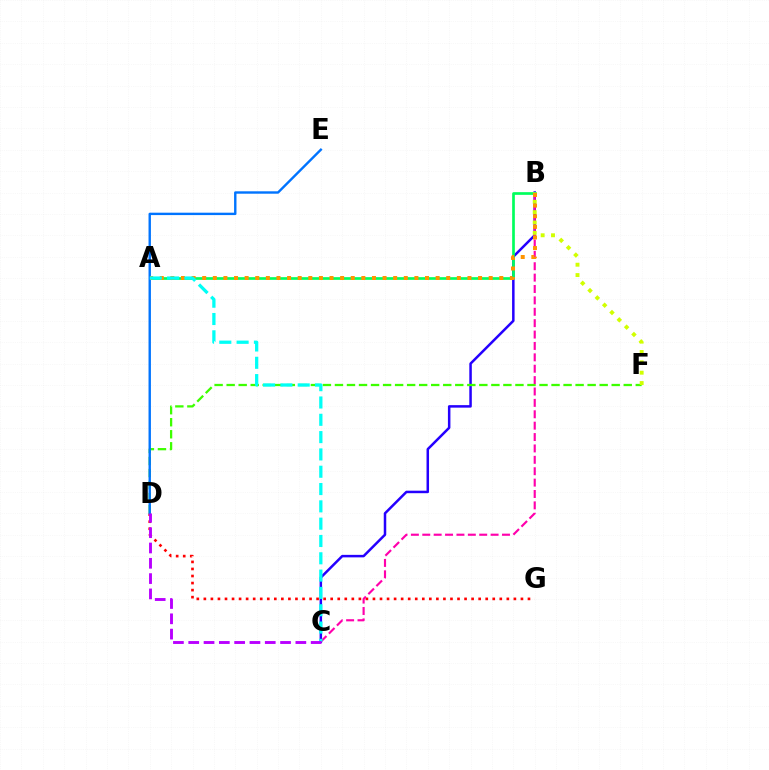{('D', 'G'): [{'color': '#ff0000', 'line_style': 'dotted', 'thickness': 1.91}], ('B', 'C'): [{'color': '#2500ff', 'line_style': 'solid', 'thickness': 1.8}, {'color': '#ff00ac', 'line_style': 'dashed', 'thickness': 1.55}], ('D', 'F'): [{'color': '#3dff00', 'line_style': 'dashed', 'thickness': 1.63}], ('A', 'B'): [{'color': '#00ff5c', 'line_style': 'solid', 'thickness': 1.93}, {'color': '#ff9400', 'line_style': 'dotted', 'thickness': 2.88}], ('D', 'E'): [{'color': '#0074ff', 'line_style': 'solid', 'thickness': 1.73}], ('B', 'F'): [{'color': '#d1ff00', 'line_style': 'dotted', 'thickness': 2.81}], ('A', 'C'): [{'color': '#00fff6', 'line_style': 'dashed', 'thickness': 2.35}], ('C', 'D'): [{'color': '#b900ff', 'line_style': 'dashed', 'thickness': 2.08}]}